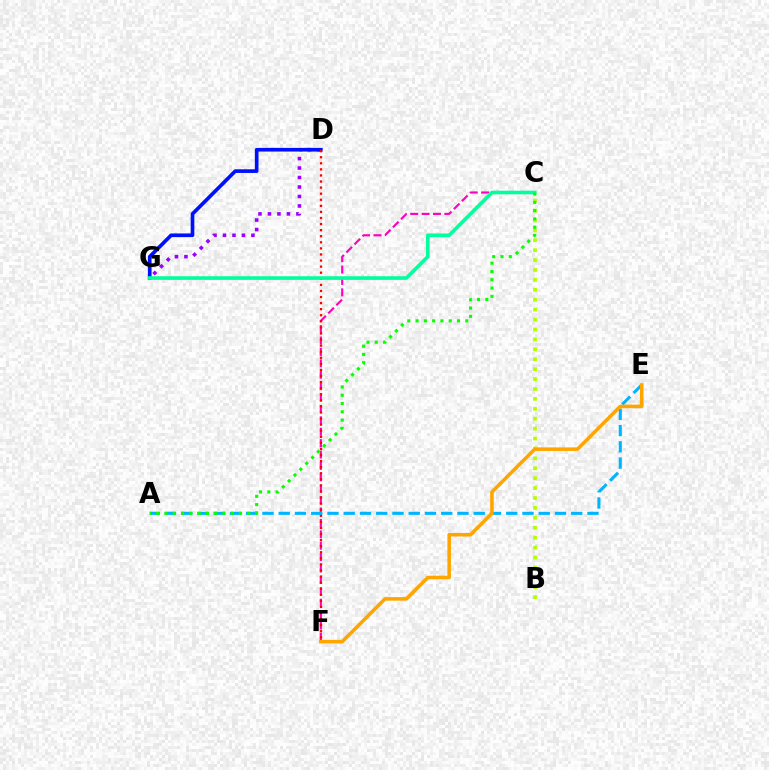{('C', 'F'): [{'color': '#ff00bd', 'line_style': 'dashed', 'thickness': 1.55}], ('D', 'G'): [{'color': '#9b00ff', 'line_style': 'dotted', 'thickness': 2.58}, {'color': '#0010ff', 'line_style': 'solid', 'thickness': 2.64}], ('B', 'C'): [{'color': '#b3ff00', 'line_style': 'dotted', 'thickness': 2.69}], ('D', 'F'): [{'color': '#ff0000', 'line_style': 'dotted', 'thickness': 1.65}], ('A', 'E'): [{'color': '#00b5ff', 'line_style': 'dashed', 'thickness': 2.21}], ('E', 'F'): [{'color': '#ffa500', 'line_style': 'solid', 'thickness': 2.56}], ('C', 'G'): [{'color': '#00ff9d', 'line_style': 'solid', 'thickness': 2.61}], ('A', 'C'): [{'color': '#08ff00', 'line_style': 'dotted', 'thickness': 2.25}]}